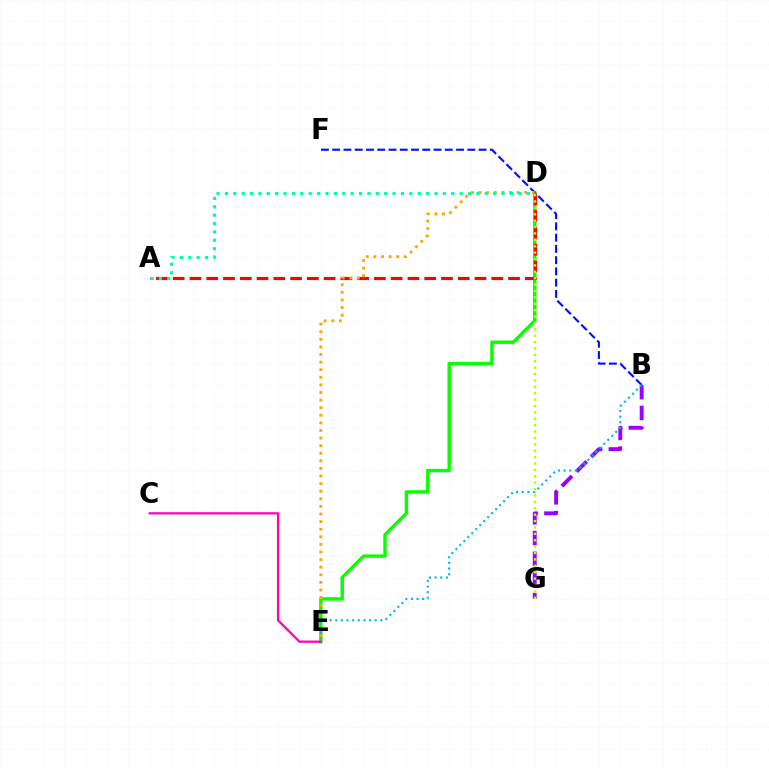{('D', 'E'): [{'color': '#08ff00', 'line_style': 'solid', 'thickness': 2.47}, {'color': '#ffa500', 'line_style': 'dotted', 'thickness': 2.06}], ('A', 'D'): [{'color': '#ff0000', 'line_style': 'dashed', 'thickness': 2.28}, {'color': '#00ff9d', 'line_style': 'dotted', 'thickness': 2.28}], ('B', 'G'): [{'color': '#9b00ff', 'line_style': 'dashed', 'thickness': 2.81}], ('B', 'F'): [{'color': '#0010ff', 'line_style': 'dashed', 'thickness': 1.53}], ('C', 'E'): [{'color': '#ff00bd', 'line_style': 'solid', 'thickness': 1.61}], ('B', 'E'): [{'color': '#00b5ff', 'line_style': 'dotted', 'thickness': 1.53}], ('D', 'G'): [{'color': '#b3ff00', 'line_style': 'dotted', 'thickness': 1.74}]}